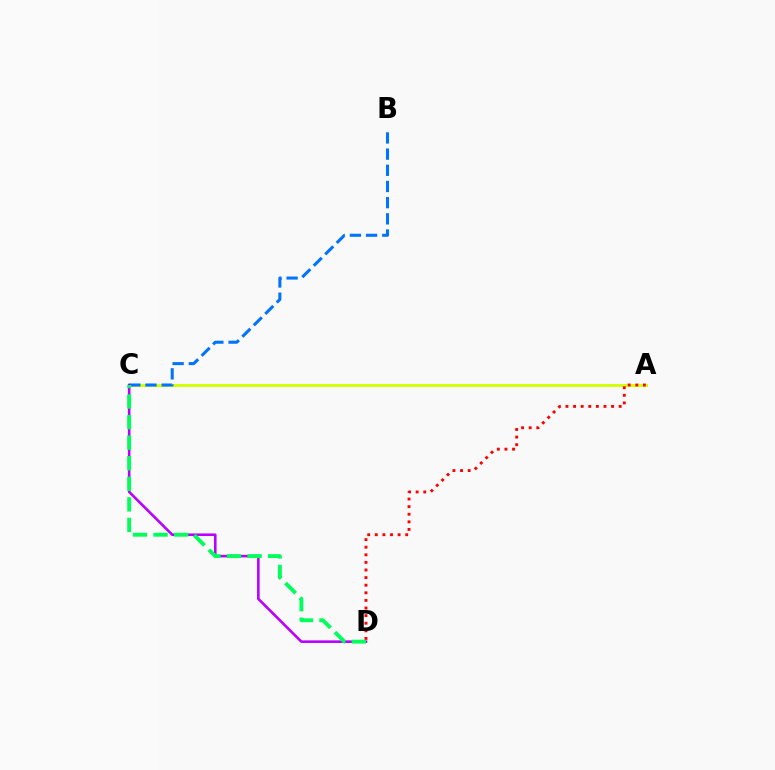{('A', 'C'): [{'color': '#d1ff00', 'line_style': 'solid', 'thickness': 2.08}], ('B', 'C'): [{'color': '#0074ff', 'line_style': 'dashed', 'thickness': 2.2}], ('C', 'D'): [{'color': '#b900ff', 'line_style': 'solid', 'thickness': 1.87}, {'color': '#00ff5c', 'line_style': 'dashed', 'thickness': 2.8}], ('A', 'D'): [{'color': '#ff0000', 'line_style': 'dotted', 'thickness': 2.07}]}